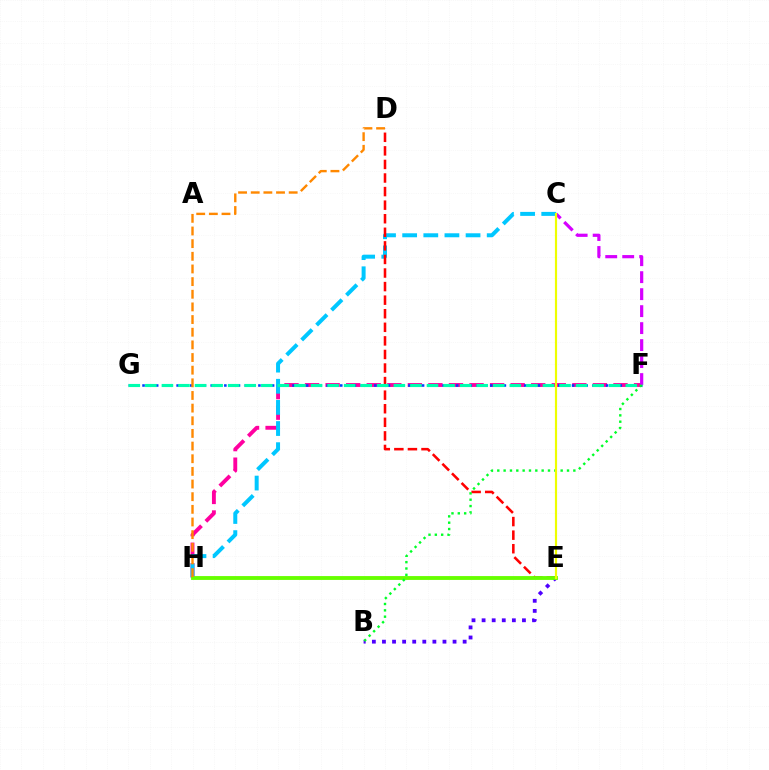{('F', 'H'): [{'color': '#ff00a0', 'line_style': 'dashed', 'thickness': 2.79}], ('F', 'G'): [{'color': '#003fff', 'line_style': 'dotted', 'thickness': 1.85}, {'color': '#00ffaf', 'line_style': 'dashed', 'thickness': 2.25}], ('C', 'H'): [{'color': '#00c7ff', 'line_style': 'dashed', 'thickness': 2.87}], ('D', 'E'): [{'color': '#ff0000', 'line_style': 'dashed', 'thickness': 1.84}], ('B', 'E'): [{'color': '#4f00ff', 'line_style': 'dotted', 'thickness': 2.74}], ('E', 'H'): [{'color': '#66ff00', 'line_style': 'solid', 'thickness': 2.77}], ('C', 'F'): [{'color': '#d600ff', 'line_style': 'dashed', 'thickness': 2.31}], ('B', 'F'): [{'color': '#00ff27', 'line_style': 'dotted', 'thickness': 1.72}], ('D', 'H'): [{'color': '#ff8800', 'line_style': 'dashed', 'thickness': 1.72}], ('C', 'E'): [{'color': '#eeff00', 'line_style': 'solid', 'thickness': 1.56}]}